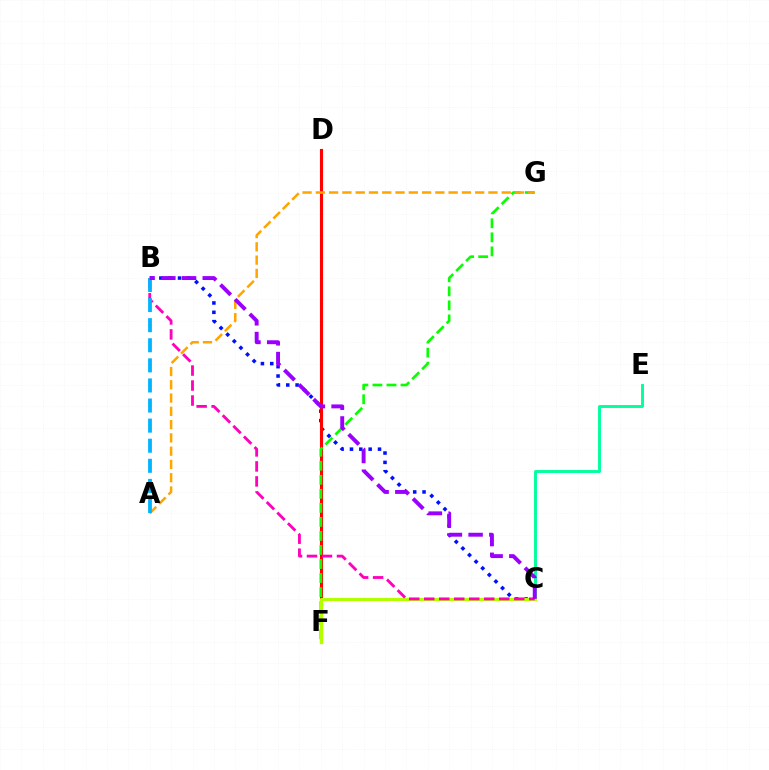{('B', 'C'): [{'color': '#0010ff', 'line_style': 'dotted', 'thickness': 2.54}, {'color': '#ff00bd', 'line_style': 'dashed', 'thickness': 2.04}, {'color': '#9b00ff', 'line_style': 'dashed', 'thickness': 2.81}], ('D', 'F'): [{'color': '#ff0000', 'line_style': 'solid', 'thickness': 2.22}], ('F', 'G'): [{'color': '#08ff00', 'line_style': 'dashed', 'thickness': 1.91}], ('C', 'E'): [{'color': '#00ff9d', 'line_style': 'solid', 'thickness': 2.1}], ('C', 'F'): [{'color': '#b3ff00', 'line_style': 'solid', 'thickness': 2.31}], ('A', 'G'): [{'color': '#ffa500', 'line_style': 'dashed', 'thickness': 1.8}], ('A', 'B'): [{'color': '#00b5ff', 'line_style': 'dashed', 'thickness': 2.73}]}